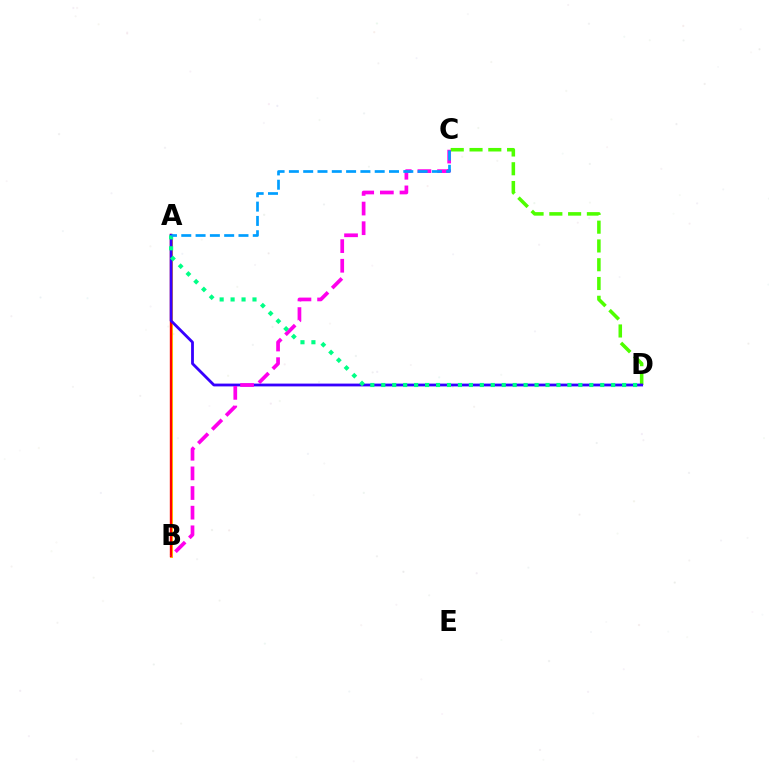{('C', 'D'): [{'color': '#4fff00', 'line_style': 'dashed', 'thickness': 2.55}], ('A', 'B'): [{'color': '#ffd500', 'line_style': 'solid', 'thickness': 2.18}, {'color': '#ff0000', 'line_style': 'solid', 'thickness': 1.7}], ('A', 'D'): [{'color': '#3700ff', 'line_style': 'solid', 'thickness': 2.02}, {'color': '#00ff86', 'line_style': 'dotted', 'thickness': 2.97}], ('B', 'C'): [{'color': '#ff00ed', 'line_style': 'dashed', 'thickness': 2.67}], ('A', 'C'): [{'color': '#009eff', 'line_style': 'dashed', 'thickness': 1.94}]}